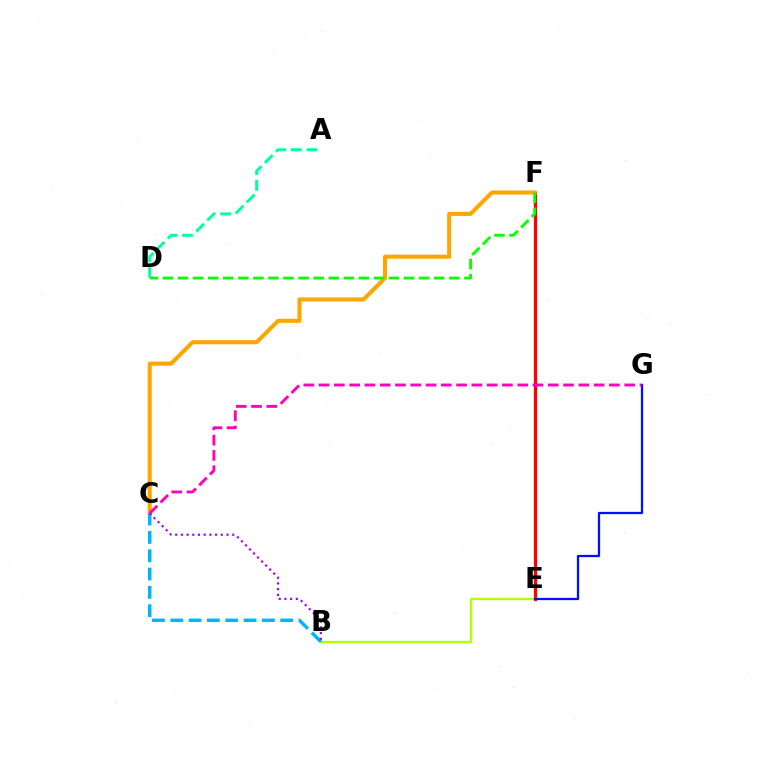{('E', 'F'): [{'color': '#ff0000', 'line_style': 'solid', 'thickness': 2.34}], ('B', 'E'): [{'color': '#b3ff00', 'line_style': 'solid', 'thickness': 1.7}], ('C', 'F'): [{'color': '#ffa500', 'line_style': 'solid', 'thickness': 2.92}], ('E', 'G'): [{'color': '#0010ff', 'line_style': 'solid', 'thickness': 1.63}], ('D', 'F'): [{'color': '#08ff00', 'line_style': 'dashed', 'thickness': 2.05}], ('A', 'D'): [{'color': '#00ff9d', 'line_style': 'dashed', 'thickness': 2.13}], ('B', 'C'): [{'color': '#00b5ff', 'line_style': 'dashed', 'thickness': 2.49}, {'color': '#9b00ff', 'line_style': 'dotted', 'thickness': 1.55}], ('C', 'G'): [{'color': '#ff00bd', 'line_style': 'dashed', 'thickness': 2.08}]}